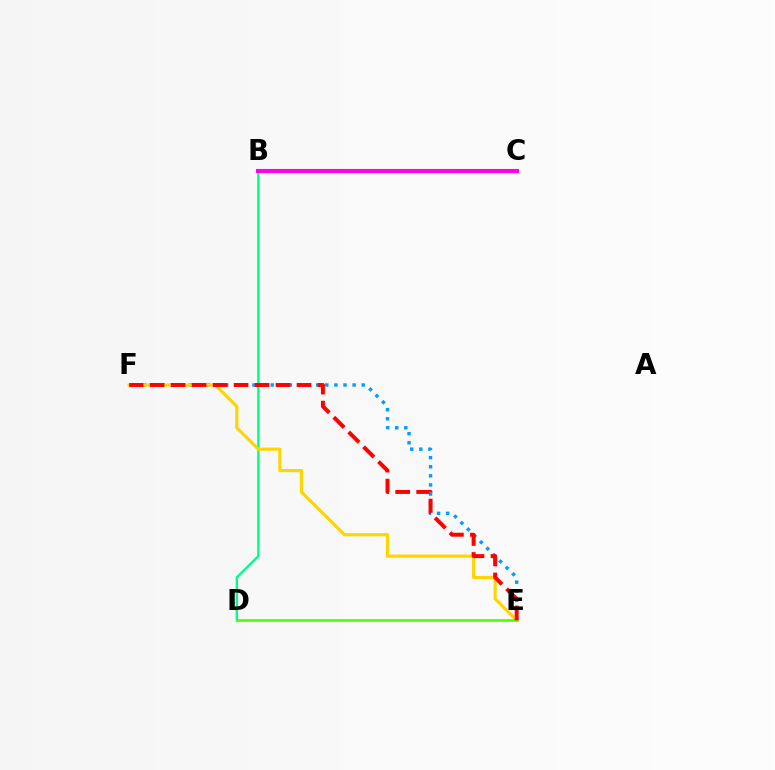{('E', 'F'): [{'color': '#009eff', 'line_style': 'dotted', 'thickness': 2.47}, {'color': '#ffd500', 'line_style': 'solid', 'thickness': 2.26}, {'color': '#ff0000', 'line_style': 'dashed', 'thickness': 2.85}], ('B', 'D'): [{'color': '#00ff86', 'line_style': 'solid', 'thickness': 1.69}], ('D', 'E'): [{'color': '#4fff00', 'line_style': 'solid', 'thickness': 1.89}], ('B', 'C'): [{'color': '#3700ff', 'line_style': 'dashed', 'thickness': 1.8}, {'color': '#ff00ed', 'line_style': 'solid', 'thickness': 2.94}]}